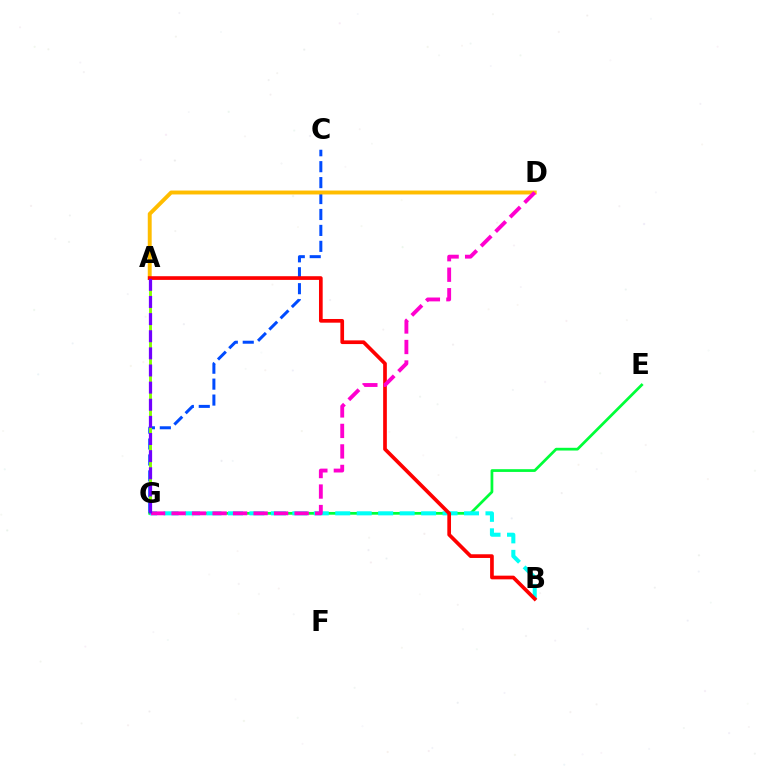{('C', 'G'): [{'color': '#004bff', 'line_style': 'dashed', 'thickness': 2.16}], ('A', 'G'): [{'color': '#84ff00', 'line_style': 'solid', 'thickness': 2.09}, {'color': '#7200ff', 'line_style': 'dashed', 'thickness': 2.33}], ('E', 'G'): [{'color': '#00ff39', 'line_style': 'solid', 'thickness': 1.97}], ('A', 'D'): [{'color': '#ffbd00', 'line_style': 'solid', 'thickness': 2.82}], ('B', 'G'): [{'color': '#00fff6', 'line_style': 'dashed', 'thickness': 2.92}], ('A', 'B'): [{'color': '#ff0000', 'line_style': 'solid', 'thickness': 2.65}], ('D', 'G'): [{'color': '#ff00cf', 'line_style': 'dashed', 'thickness': 2.79}]}